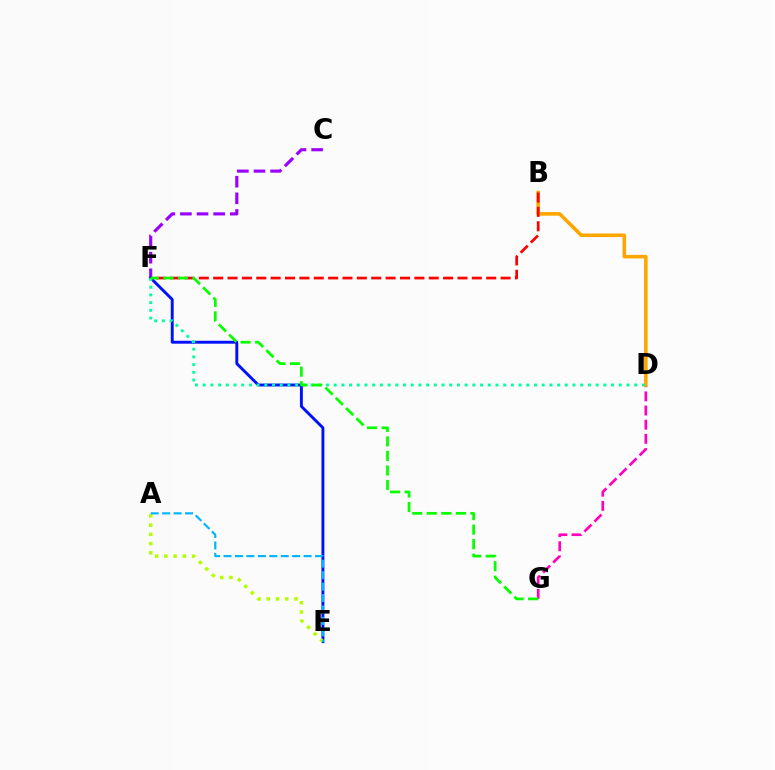{('D', 'G'): [{'color': '#ff00bd', 'line_style': 'dashed', 'thickness': 1.92}], ('B', 'D'): [{'color': '#ffa500', 'line_style': 'solid', 'thickness': 2.58}], ('C', 'F'): [{'color': '#9b00ff', 'line_style': 'dashed', 'thickness': 2.26}], ('E', 'F'): [{'color': '#0010ff', 'line_style': 'solid', 'thickness': 2.09}], ('A', 'E'): [{'color': '#b3ff00', 'line_style': 'dotted', 'thickness': 2.51}, {'color': '#00b5ff', 'line_style': 'dashed', 'thickness': 1.55}], ('B', 'F'): [{'color': '#ff0000', 'line_style': 'dashed', 'thickness': 1.95}], ('D', 'F'): [{'color': '#00ff9d', 'line_style': 'dotted', 'thickness': 2.09}], ('F', 'G'): [{'color': '#08ff00', 'line_style': 'dashed', 'thickness': 1.97}]}